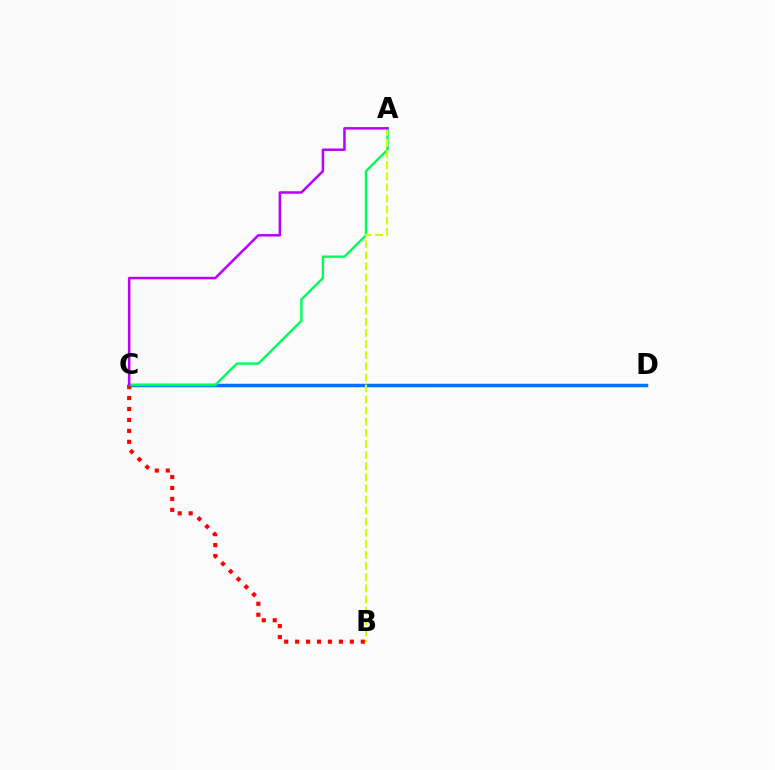{('C', 'D'): [{'color': '#0074ff', 'line_style': 'solid', 'thickness': 2.51}], ('B', 'C'): [{'color': '#ff0000', 'line_style': 'dotted', 'thickness': 2.97}], ('A', 'C'): [{'color': '#00ff5c', 'line_style': 'solid', 'thickness': 1.73}, {'color': '#b900ff', 'line_style': 'solid', 'thickness': 1.81}], ('A', 'B'): [{'color': '#d1ff00', 'line_style': 'dashed', 'thickness': 1.51}]}